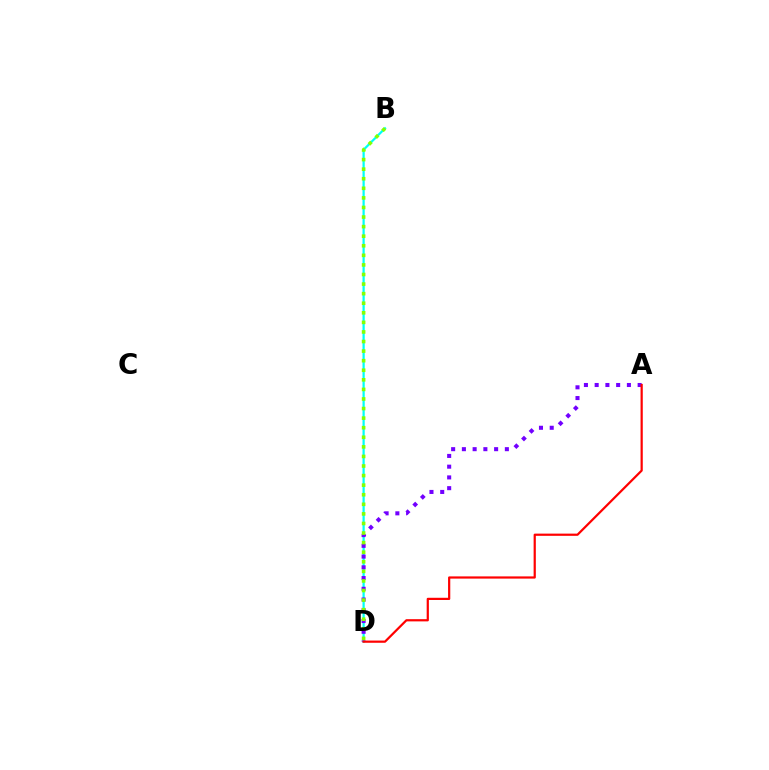{('B', 'D'): [{'color': '#00fff6', 'line_style': 'solid', 'thickness': 1.61}, {'color': '#84ff00', 'line_style': 'dotted', 'thickness': 2.6}], ('A', 'D'): [{'color': '#7200ff', 'line_style': 'dotted', 'thickness': 2.92}, {'color': '#ff0000', 'line_style': 'solid', 'thickness': 1.59}]}